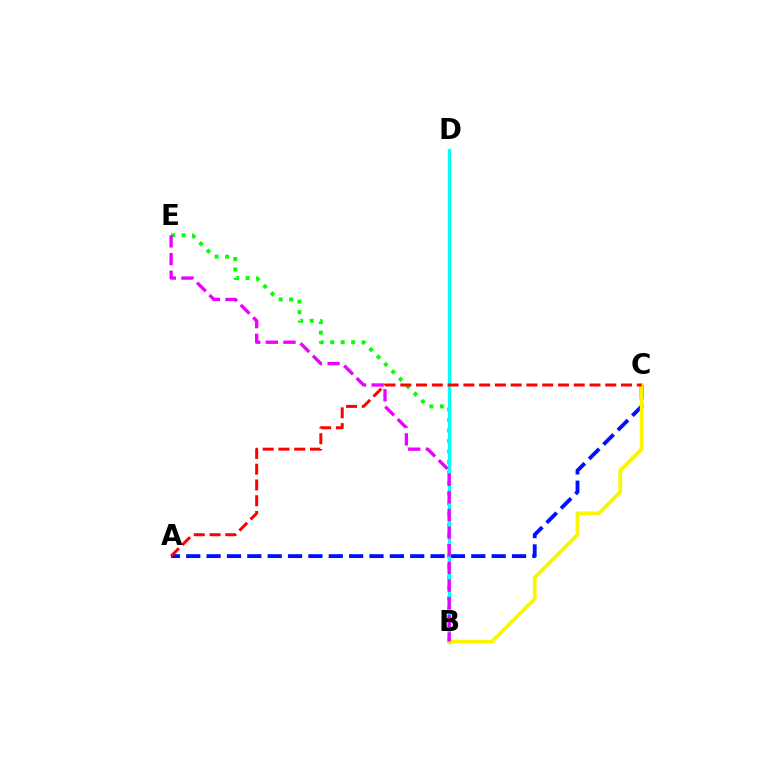{('B', 'E'): [{'color': '#08ff00', 'line_style': 'dotted', 'thickness': 2.85}, {'color': '#ee00ff', 'line_style': 'dashed', 'thickness': 2.4}], ('A', 'C'): [{'color': '#0010ff', 'line_style': 'dashed', 'thickness': 2.77}, {'color': '#ff0000', 'line_style': 'dashed', 'thickness': 2.14}], ('B', 'D'): [{'color': '#00fff6', 'line_style': 'solid', 'thickness': 2.39}], ('B', 'C'): [{'color': '#fcf500', 'line_style': 'solid', 'thickness': 2.7}]}